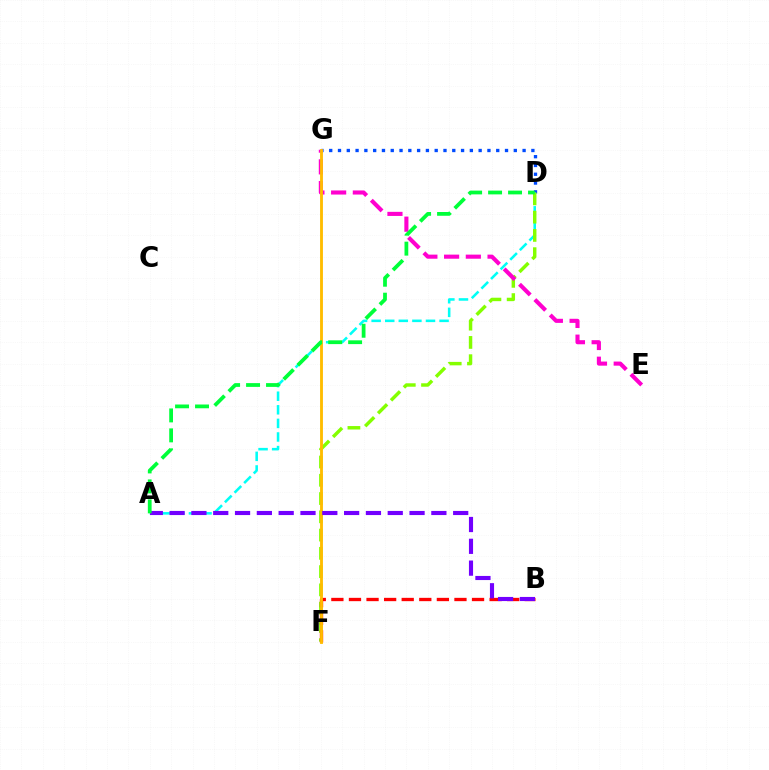{('D', 'G'): [{'color': '#004bff', 'line_style': 'dotted', 'thickness': 2.39}], ('A', 'D'): [{'color': '#00fff6', 'line_style': 'dashed', 'thickness': 1.85}, {'color': '#00ff39', 'line_style': 'dashed', 'thickness': 2.71}], ('D', 'F'): [{'color': '#84ff00', 'line_style': 'dashed', 'thickness': 2.48}], ('E', 'G'): [{'color': '#ff00cf', 'line_style': 'dashed', 'thickness': 2.95}], ('B', 'F'): [{'color': '#ff0000', 'line_style': 'dashed', 'thickness': 2.39}], ('F', 'G'): [{'color': '#ffbd00', 'line_style': 'solid', 'thickness': 2.05}], ('A', 'B'): [{'color': '#7200ff', 'line_style': 'dashed', 'thickness': 2.96}]}